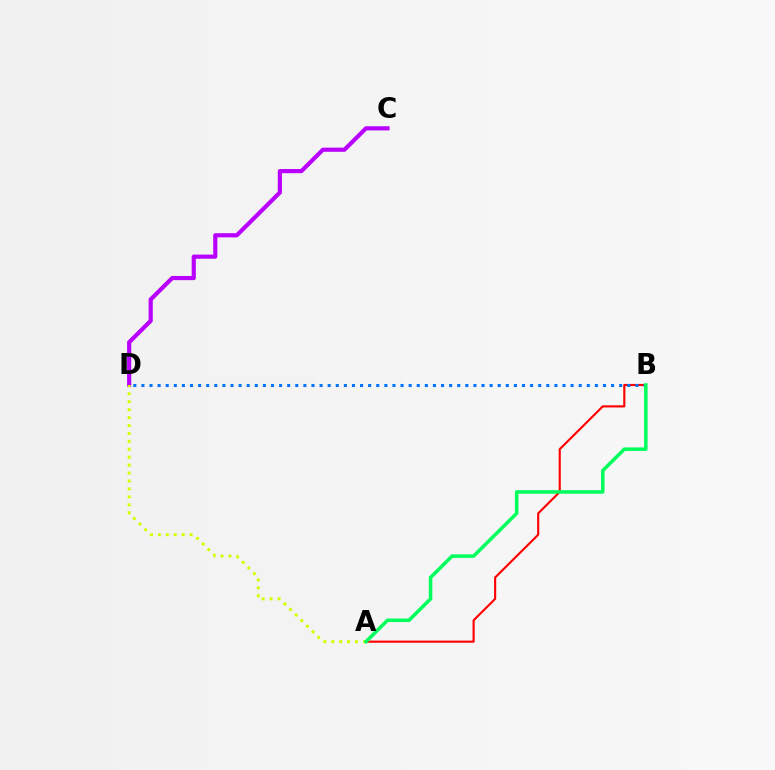{('A', 'B'): [{'color': '#ff0000', 'line_style': 'solid', 'thickness': 1.53}, {'color': '#00ff5c', 'line_style': 'solid', 'thickness': 2.54}], ('C', 'D'): [{'color': '#b900ff', 'line_style': 'solid', 'thickness': 3.0}], ('B', 'D'): [{'color': '#0074ff', 'line_style': 'dotted', 'thickness': 2.2}], ('A', 'D'): [{'color': '#d1ff00', 'line_style': 'dotted', 'thickness': 2.15}]}